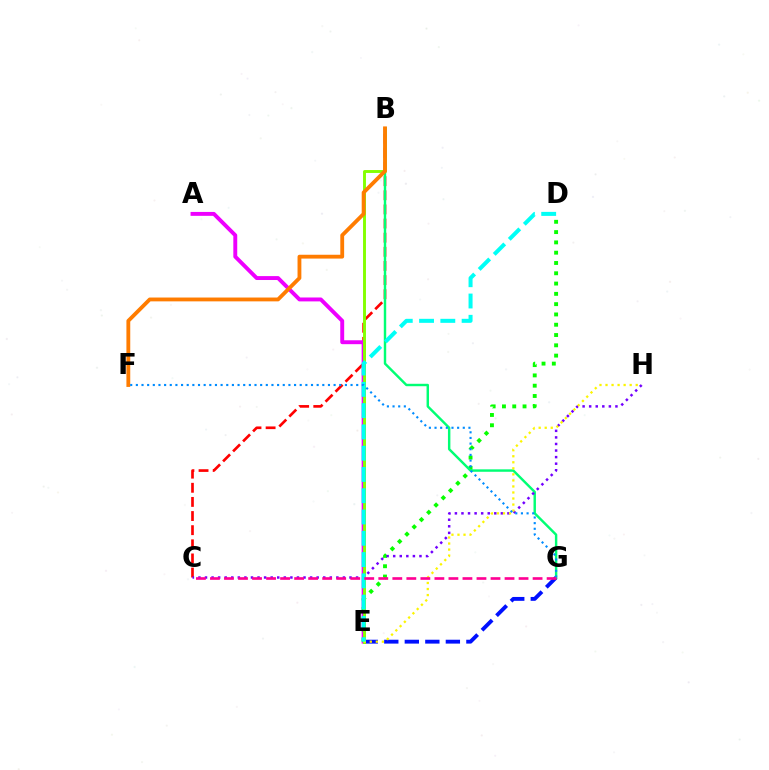{('B', 'C'): [{'color': '#ff0000', 'line_style': 'dashed', 'thickness': 1.92}], ('A', 'E'): [{'color': '#ee00ff', 'line_style': 'solid', 'thickness': 2.82}], ('E', 'G'): [{'color': '#0010ff', 'line_style': 'dashed', 'thickness': 2.79}], ('D', 'E'): [{'color': '#08ff00', 'line_style': 'dotted', 'thickness': 2.8}, {'color': '#00fff6', 'line_style': 'dashed', 'thickness': 2.89}], ('B', 'E'): [{'color': '#84ff00', 'line_style': 'solid', 'thickness': 2.1}], ('B', 'G'): [{'color': '#00ff74', 'line_style': 'solid', 'thickness': 1.75}], ('C', 'H'): [{'color': '#7200ff', 'line_style': 'dotted', 'thickness': 1.78}], ('B', 'F'): [{'color': '#ff7c00', 'line_style': 'solid', 'thickness': 2.76}], ('E', 'H'): [{'color': '#fcf500', 'line_style': 'dotted', 'thickness': 1.64}], ('F', 'G'): [{'color': '#008cff', 'line_style': 'dotted', 'thickness': 1.54}], ('C', 'G'): [{'color': '#ff0094', 'line_style': 'dashed', 'thickness': 1.91}]}